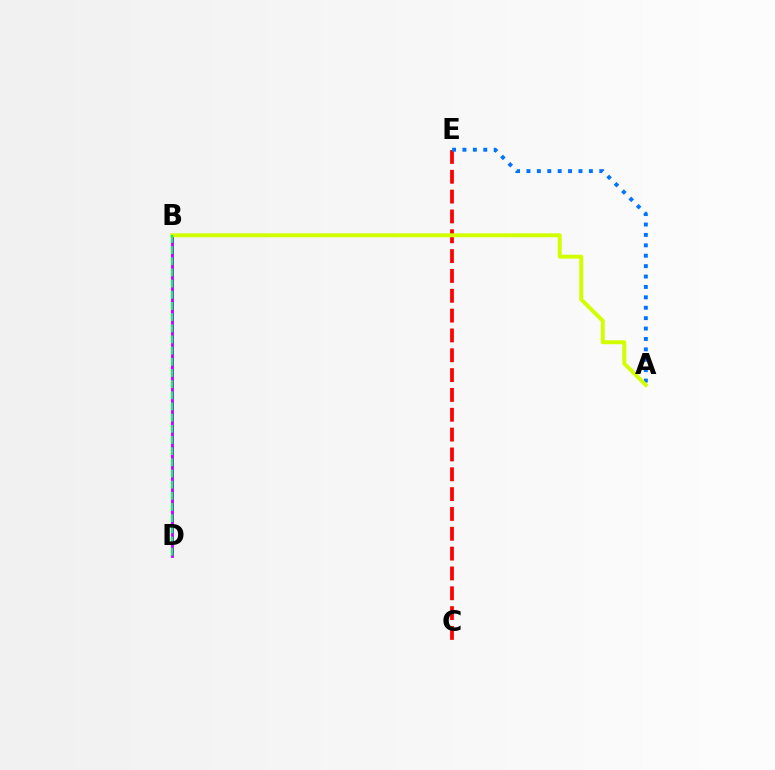{('C', 'E'): [{'color': '#ff0000', 'line_style': 'dashed', 'thickness': 2.69}], ('A', 'E'): [{'color': '#0074ff', 'line_style': 'dotted', 'thickness': 2.83}], ('B', 'D'): [{'color': '#b900ff', 'line_style': 'solid', 'thickness': 2.01}, {'color': '#00ff5c', 'line_style': 'dashed', 'thickness': 1.52}], ('A', 'B'): [{'color': '#d1ff00', 'line_style': 'solid', 'thickness': 2.83}]}